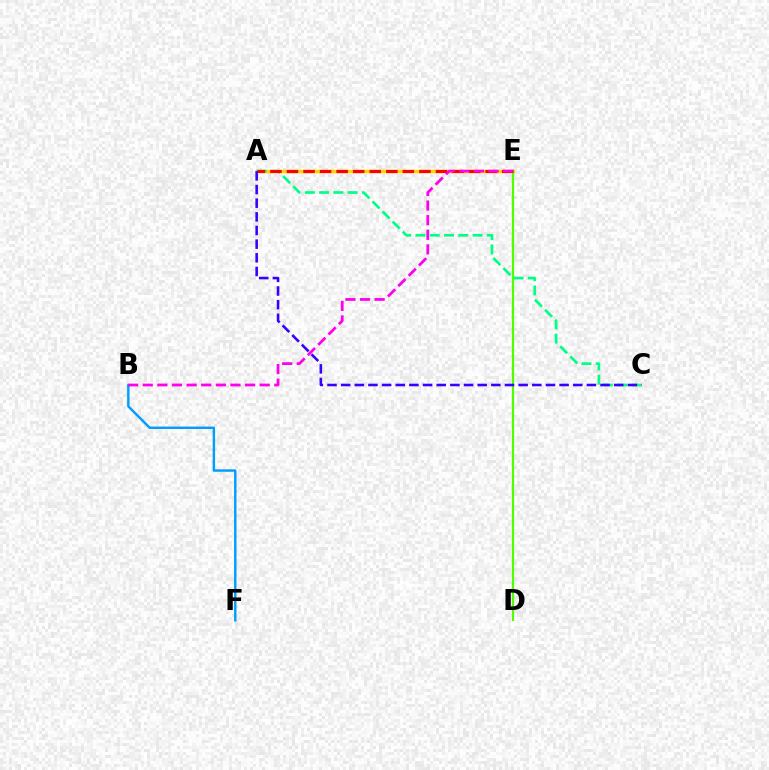{('A', 'E'): [{'color': '#ffd500', 'line_style': 'solid', 'thickness': 2.5}, {'color': '#ff0000', 'line_style': 'dashed', 'thickness': 2.25}], ('B', 'F'): [{'color': '#009eff', 'line_style': 'solid', 'thickness': 1.74}], ('D', 'E'): [{'color': '#4fff00', 'line_style': 'solid', 'thickness': 1.6}], ('A', 'C'): [{'color': '#00ff86', 'line_style': 'dashed', 'thickness': 1.94}, {'color': '#3700ff', 'line_style': 'dashed', 'thickness': 1.85}], ('B', 'E'): [{'color': '#ff00ed', 'line_style': 'dashed', 'thickness': 1.99}]}